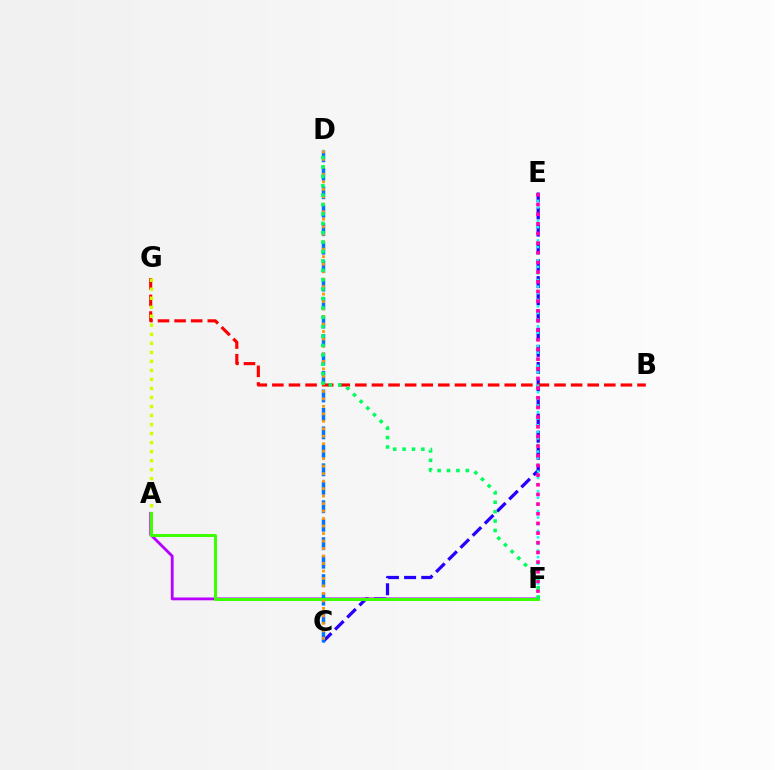{('C', 'E'): [{'color': '#2500ff', 'line_style': 'dashed', 'thickness': 2.33}], ('A', 'F'): [{'color': '#b900ff', 'line_style': 'solid', 'thickness': 2.03}, {'color': '#3dff00', 'line_style': 'solid', 'thickness': 2.17}], ('B', 'G'): [{'color': '#ff0000', 'line_style': 'dashed', 'thickness': 2.25}], ('E', 'F'): [{'color': '#00fff6', 'line_style': 'dotted', 'thickness': 1.79}, {'color': '#ff00ac', 'line_style': 'dotted', 'thickness': 2.63}], ('A', 'G'): [{'color': '#d1ff00', 'line_style': 'dotted', 'thickness': 2.45}], ('C', 'D'): [{'color': '#0074ff', 'line_style': 'dashed', 'thickness': 2.51}, {'color': '#ff9400', 'line_style': 'dotted', 'thickness': 2.03}], ('D', 'F'): [{'color': '#00ff5c', 'line_style': 'dotted', 'thickness': 2.55}]}